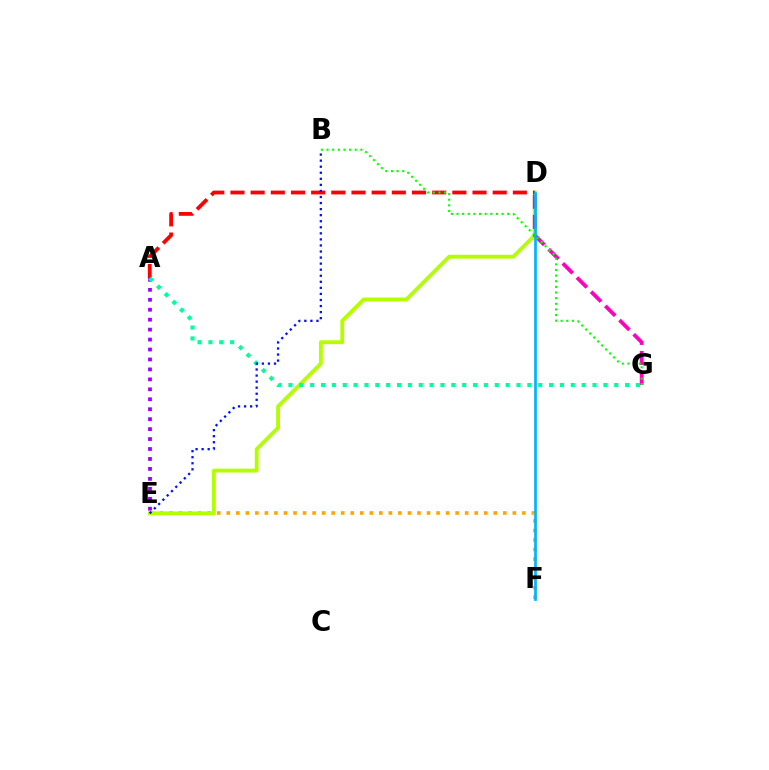{('E', 'F'): [{'color': '#ffa500', 'line_style': 'dotted', 'thickness': 2.59}], ('D', 'E'): [{'color': '#b3ff00', 'line_style': 'solid', 'thickness': 2.77}], ('A', 'E'): [{'color': '#9b00ff', 'line_style': 'dotted', 'thickness': 2.7}], ('D', 'G'): [{'color': '#ff00bd', 'line_style': 'dashed', 'thickness': 2.72}], ('A', 'D'): [{'color': '#ff0000', 'line_style': 'dashed', 'thickness': 2.74}], ('D', 'F'): [{'color': '#00b5ff', 'line_style': 'solid', 'thickness': 1.95}], ('B', 'G'): [{'color': '#08ff00', 'line_style': 'dotted', 'thickness': 1.53}], ('A', 'G'): [{'color': '#00ff9d', 'line_style': 'dotted', 'thickness': 2.95}], ('B', 'E'): [{'color': '#0010ff', 'line_style': 'dotted', 'thickness': 1.65}]}